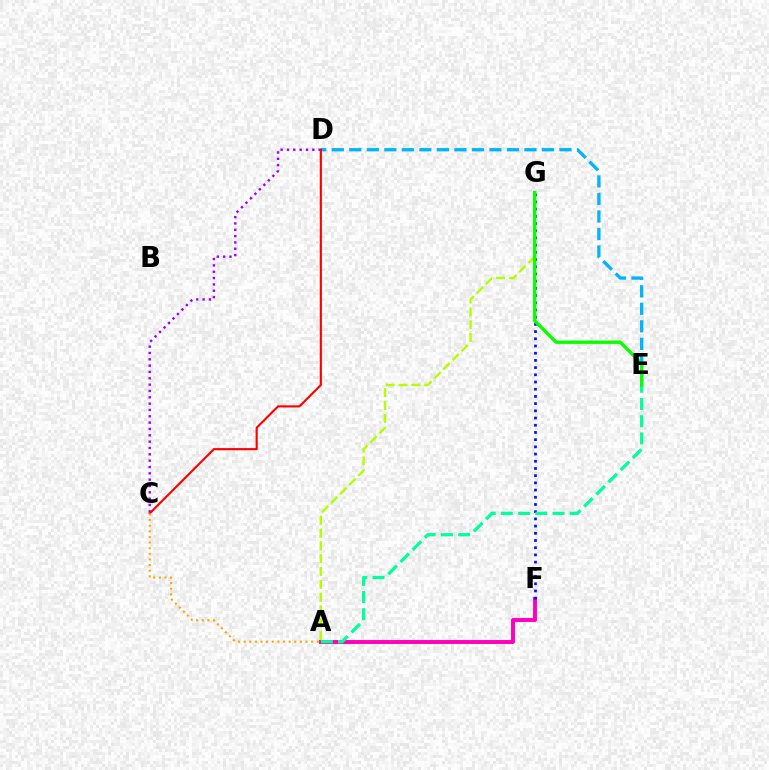{('A', 'G'): [{'color': '#b3ff00', 'line_style': 'dashed', 'thickness': 1.74}], ('A', 'F'): [{'color': '#ff00bd', 'line_style': 'solid', 'thickness': 2.83}], ('C', 'D'): [{'color': '#9b00ff', 'line_style': 'dotted', 'thickness': 1.72}, {'color': '#ff0000', 'line_style': 'solid', 'thickness': 1.53}], ('F', 'G'): [{'color': '#0010ff', 'line_style': 'dotted', 'thickness': 1.96}], ('D', 'E'): [{'color': '#00b5ff', 'line_style': 'dashed', 'thickness': 2.38}], ('A', 'E'): [{'color': '#00ff9d', 'line_style': 'dashed', 'thickness': 2.34}], ('E', 'G'): [{'color': '#08ff00', 'line_style': 'solid', 'thickness': 2.42}], ('A', 'C'): [{'color': '#ffa500', 'line_style': 'dotted', 'thickness': 1.53}]}